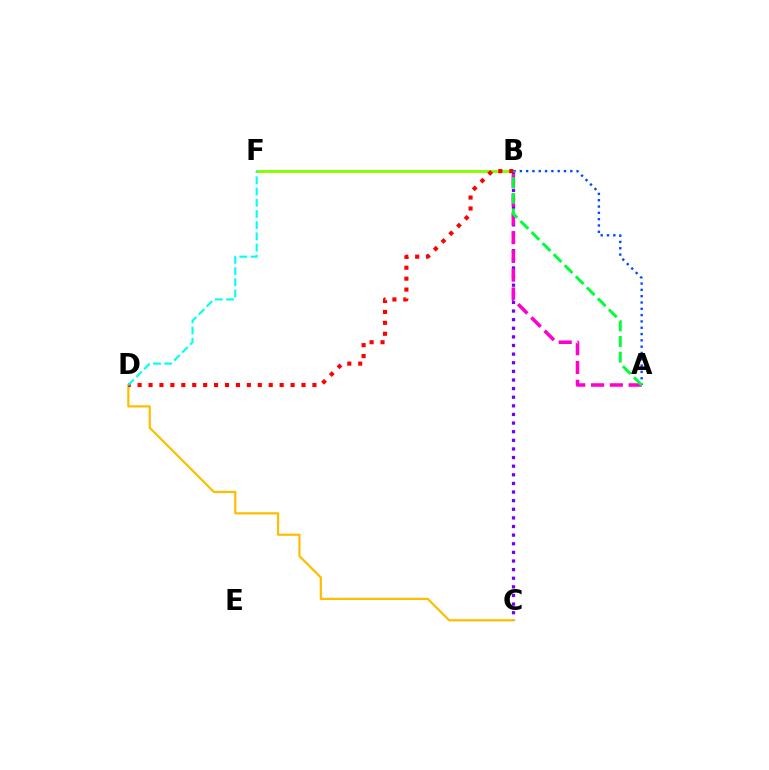{('B', 'F'): [{'color': '#84ff00', 'line_style': 'solid', 'thickness': 2.1}], ('A', 'B'): [{'color': '#004bff', 'line_style': 'dotted', 'thickness': 1.71}, {'color': '#ff00cf', 'line_style': 'dashed', 'thickness': 2.55}, {'color': '#00ff39', 'line_style': 'dashed', 'thickness': 2.12}], ('B', 'C'): [{'color': '#7200ff', 'line_style': 'dotted', 'thickness': 2.34}], ('C', 'D'): [{'color': '#ffbd00', 'line_style': 'solid', 'thickness': 1.6}], ('B', 'D'): [{'color': '#ff0000', 'line_style': 'dotted', 'thickness': 2.97}], ('D', 'F'): [{'color': '#00fff6', 'line_style': 'dashed', 'thickness': 1.52}]}